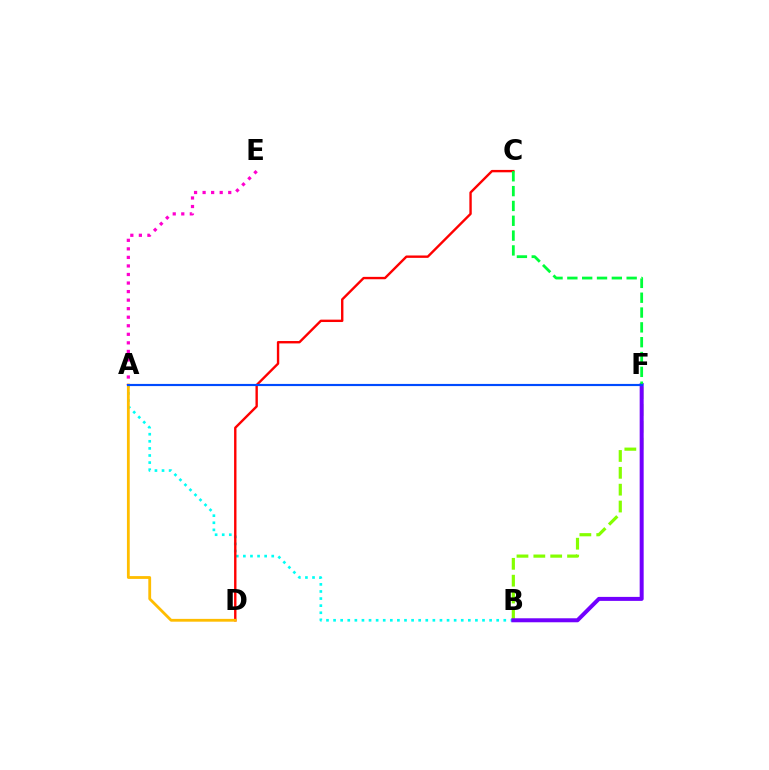{('A', 'B'): [{'color': '#00fff6', 'line_style': 'dotted', 'thickness': 1.93}], ('B', 'F'): [{'color': '#84ff00', 'line_style': 'dashed', 'thickness': 2.29}, {'color': '#7200ff', 'line_style': 'solid', 'thickness': 2.87}], ('A', 'E'): [{'color': '#ff00cf', 'line_style': 'dotted', 'thickness': 2.32}], ('C', 'D'): [{'color': '#ff0000', 'line_style': 'solid', 'thickness': 1.72}], ('C', 'F'): [{'color': '#00ff39', 'line_style': 'dashed', 'thickness': 2.01}], ('A', 'D'): [{'color': '#ffbd00', 'line_style': 'solid', 'thickness': 2.02}], ('A', 'F'): [{'color': '#004bff', 'line_style': 'solid', 'thickness': 1.56}]}